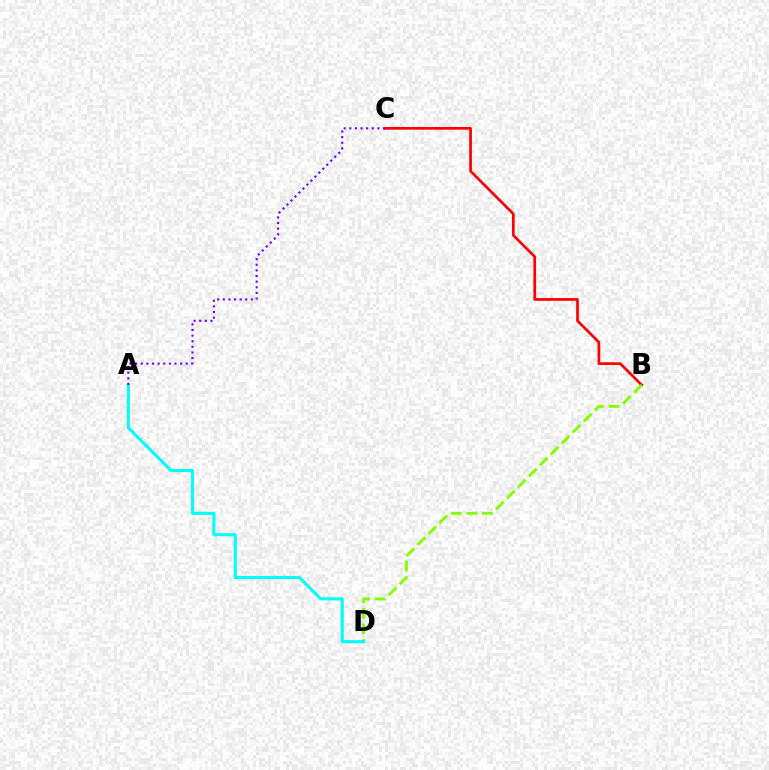{('B', 'C'): [{'color': '#ff0000', 'line_style': 'solid', 'thickness': 1.95}], ('B', 'D'): [{'color': '#84ff00', 'line_style': 'dashed', 'thickness': 2.11}], ('A', 'D'): [{'color': '#00fff6', 'line_style': 'solid', 'thickness': 2.21}], ('A', 'C'): [{'color': '#7200ff', 'line_style': 'dotted', 'thickness': 1.53}]}